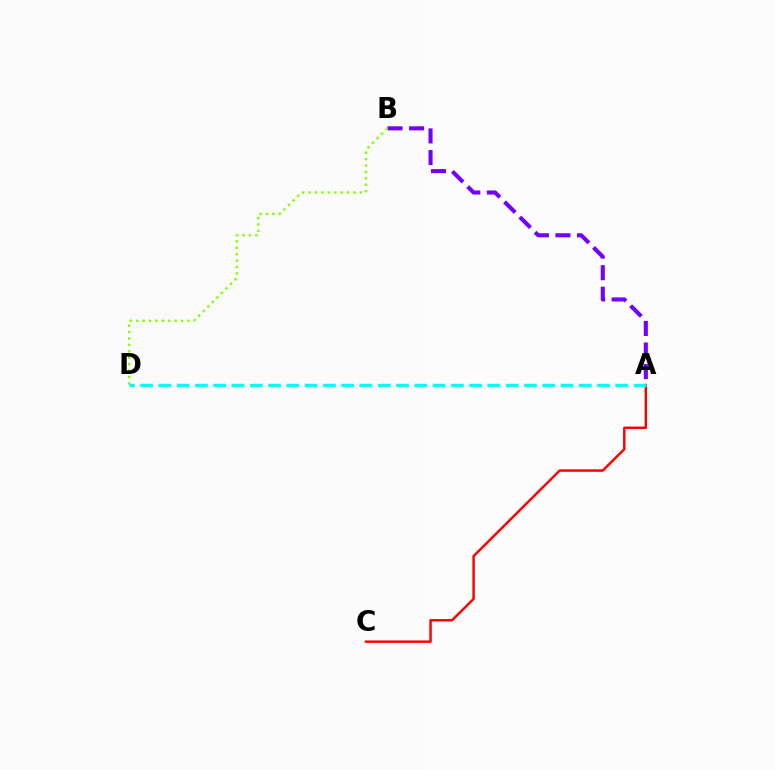{('A', 'C'): [{'color': '#ff0000', 'line_style': 'solid', 'thickness': 1.77}], ('A', 'B'): [{'color': '#7200ff', 'line_style': 'dashed', 'thickness': 2.93}], ('B', 'D'): [{'color': '#84ff00', 'line_style': 'dotted', 'thickness': 1.74}], ('A', 'D'): [{'color': '#00fff6', 'line_style': 'dashed', 'thickness': 2.48}]}